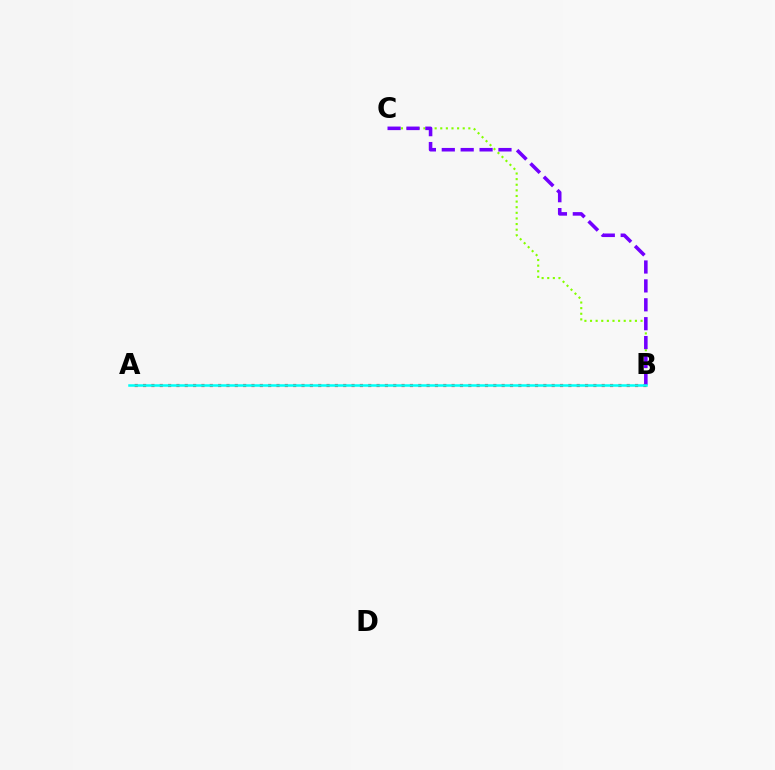{('B', 'C'): [{'color': '#84ff00', 'line_style': 'dotted', 'thickness': 1.53}, {'color': '#7200ff', 'line_style': 'dashed', 'thickness': 2.57}], ('A', 'B'): [{'color': '#ff0000', 'line_style': 'dotted', 'thickness': 2.27}, {'color': '#00fff6', 'line_style': 'solid', 'thickness': 1.81}]}